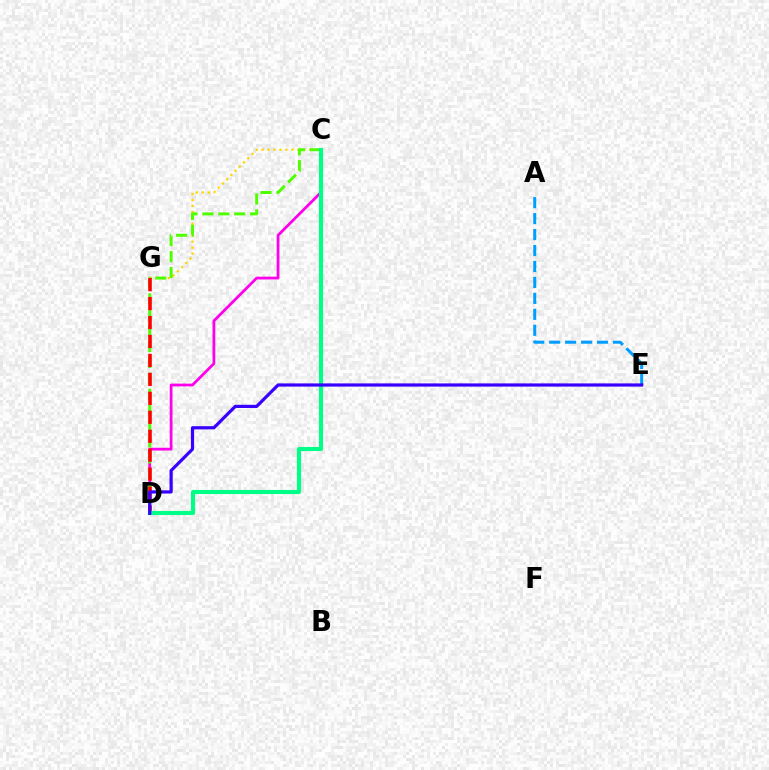{('C', 'G'): [{'color': '#ffd500', 'line_style': 'dotted', 'thickness': 1.62}], ('C', 'D'): [{'color': '#ff00ed', 'line_style': 'solid', 'thickness': 2.0}, {'color': '#4fff00', 'line_style': 'dashed', 'thickness': 2.16}, {'color': '#00ff86', 'line_style': 'solid', 'thickness': 2.97}], ('D', 'G'): [{'color': '#ff0000', 'line_style': 'dashed', 'thickness': 2.57}], ('A', 'E'): [{'color': '#009eff', 'line_style': 'dashed', 'thickness': 2.17}], ('D', 'E'): [{'color': '#3700ff', 'line_style': 'solid', 'thickness': 2.3}]}